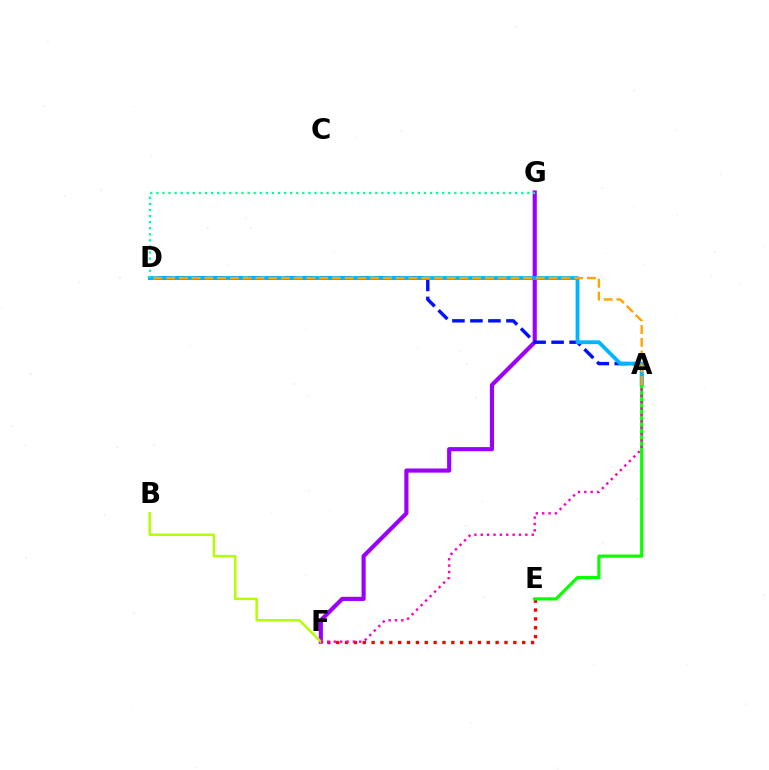{('E', 'F'): [{'color': '#ff0000', 'line_style': 'dotted', 'thickness': 2.41}], ('F', 'G'): [{'color': '#9b00ff', 'line_style': 'solid', 'thickness': 2.98}], ('A', 'D'): [{'color': '#0010ff', 'line_style': 'dashed', 'thickness': 2.45}, {'color': '#00b5ff', 'line_style': 'solid', 'thickness': 2.74}, {'color': '#ffa500', 'line_style': 'dashed', 'thickness': 1.73}], ('B', 'F'): [{'color': '#b3ff00', 'line_style': 'solid', 'thickness': 1.78}], ('A', 'E'): [{'color': '#08ff00', 'line_style': 'solid', 'thickness': 2.27}], ('A', 'F'): [{'color': '#ff00bd', 'line_style': 'dotted', 'thickness': 1.73}], ('D', 'G'): [{'color': '#00ff9d', 'line_style': 'dotted', 'thickness': 1.65}]}